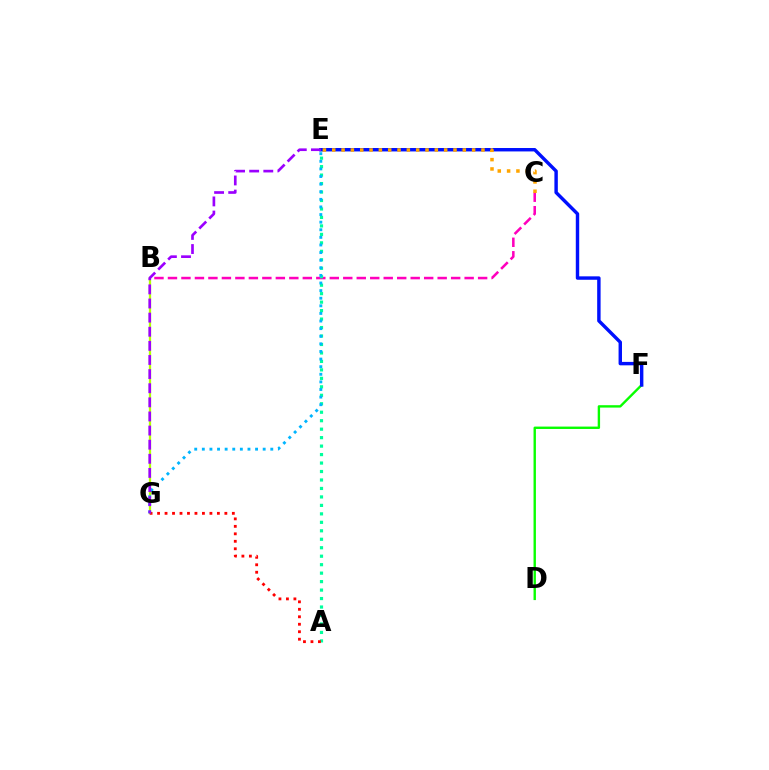{('B', 'C'): [{'color': '#ff00bd', 'line_style': 'dashed', 'thickness': 1.83}], ('A', 'E'): [{'color': '#00ff9d', 'line_style': 'dotted', 'thickness': 2.3}], ('D', 'F'): [{'color': '#08ff00', 'line_style': 'solid', 'thickness': 1.72}], ('B', 'G'): [{'color': '#b3ff00', 'line_style': 'solid', 'thickness': 1.64}], ('A', 'G'): [{'color': '#ff0000', 'line_style': 'dotted', 'thickness': 2.03}], ('E', 'F'): [{'color': '#0010ff', 'line_style': 'solid', 'thickness': 2.46}], ('E', 'G'): [{'color': '#00b5ff', 'line_style': 'dotted', 'thickness': 2.07}, {'color': '#9b00ff', 'line_style': 'dashed', 'thickness': 1.92}], ('C', 'E'): [{'color': '#ffa500', 'line_style': 'dotted', 'thickness': 2.53}]}